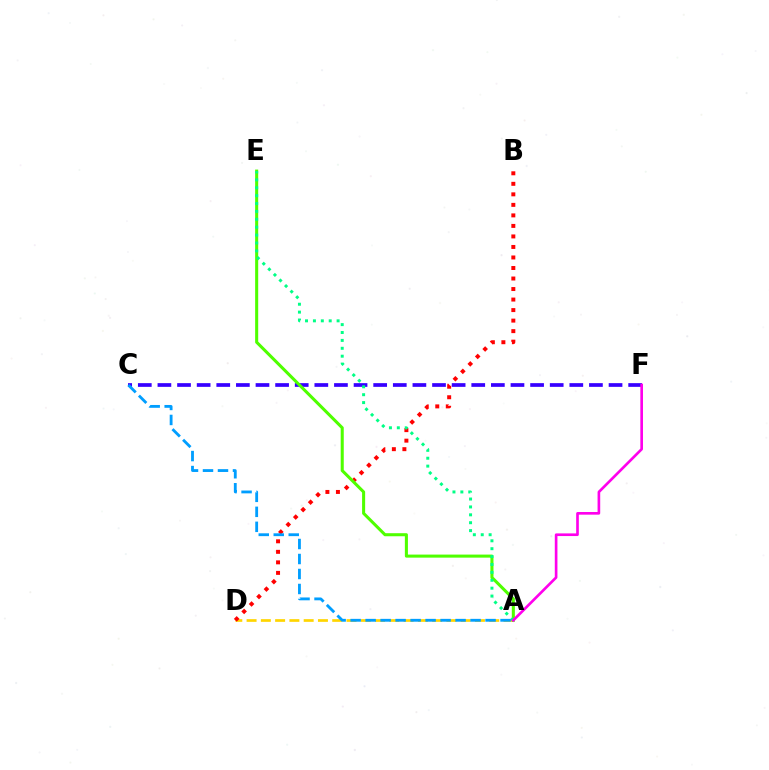{('A', 'D'): [{'color': '#ffd500', 'line_style': 'dashed', 'thickness': 1.94}], ('C', 'F'): [{'color': '#3700ff', 'line_style': 'dashed', 'thickness': 2.66}], ('B', 'D'): [{'color': '#ff0000', 'line_style': 'dotted', 'thickness': 2.86}], ('A', 'E'): [{'color': '#4fff00', 'line_style': 'solid', 'thickness': 2.2}, {'color': '#00ff86', 'line_style': 'dotted', 'thickness': 2.15}], ('A', 'F'): [{'color': '#ff00ed', 'line_style': 'solid', 'thickness': 1.91}], ('A', 'C'): [{'color': '#009eff', 'line_style': 'dashed', 'thickness': 2.04}]}